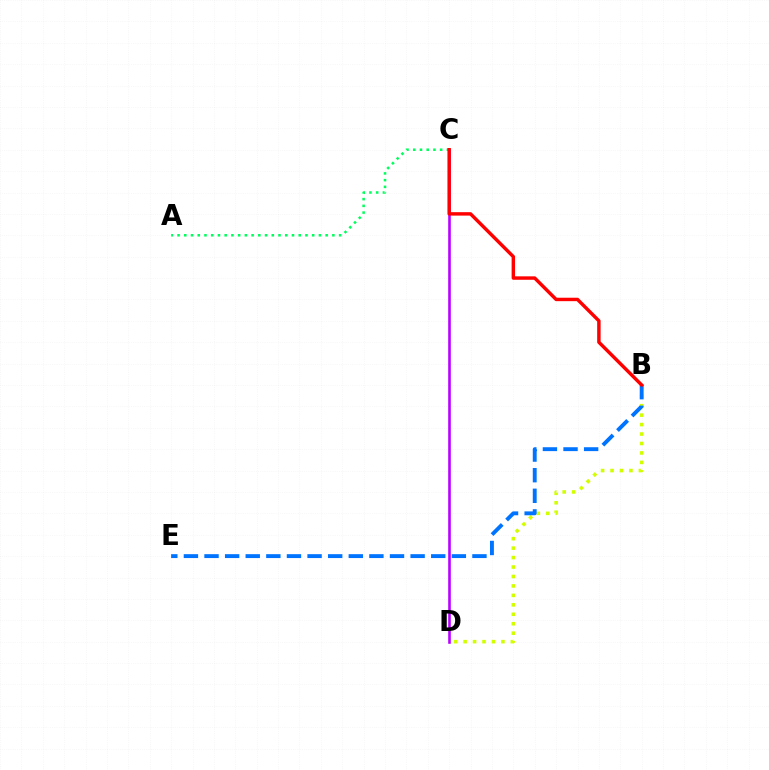{('B', 'D'): [{'color': '#d1ff00', 'line_style': 'dotted', 'thickness': 2.57}], ('B', 'E'): [{'color': '#0074ff', 'line_style': 'dashed', 'thickness': 2.8}], ('C', 'D'): [{'color': '#b900ff', 'line_style': 'solid', 'thickness': 1.88}], ('A', 'C'): [{'color': '#00ff5c', 'line_style': 'dotted', 'thickness': 1.83}], ('B', 'C'): [{'color': '#ff0000', 'line_style': 'solid', 'thickness': 2.47}]}